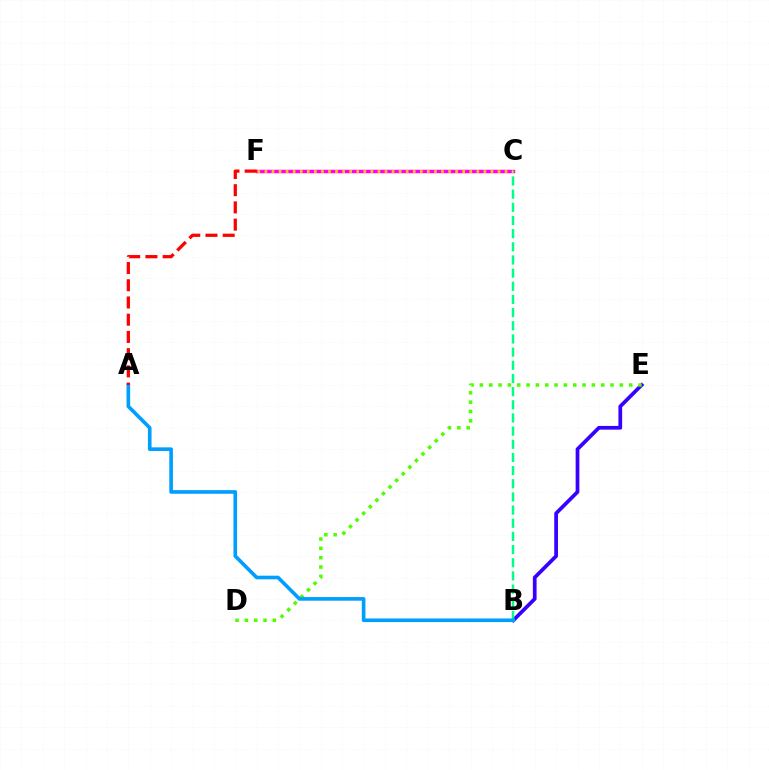{('B', 'E'): [{'color': '#3700ff', 'line_style': 'solid', 'thickness': 2.68}], ('C', 'F'): [{'color': '#ff00ed', 'line_style': 'solid', 'thickness': 2.49}, {'color': '#ffd500', 'line_style': 'dotted', 'thickness': 1.92}], ('B', 'C'): [{'color': '#00ff86', 'line_style': 'dashed', 'thickness': 1.79}], ('D', 'E'): [{'color': '#4fff00', 'line_style': 'dotted', 'thickness': 2.54}], ('A', 'B'): [{'color': '#009eff', 'line_style': 'solid', 'thickness': 2.61}], ('A', 'F'): [{'color': '#ff0000', 'line_style': 'dashed', 'thickness': 2.34}]}